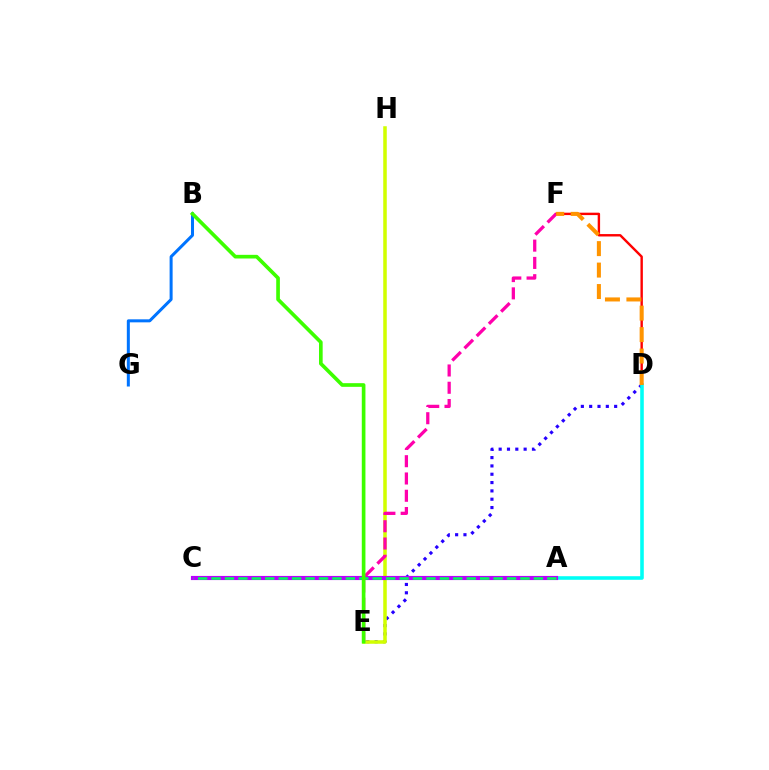{('D', 'E'): [{'color': '#2500ff', 'line_style': 'dotted', 'thickness': 2.26}], ('E', 'H'): [{'color': '#d1ff00', 'line_style': 'solid', 'thickness': 2.54}], ('D', 'F'): [{'color': '#ff0000', 'line_style': 'solid', 'thickness': 1.73}, {'color': '#ff9400', 'line_style': 'dashed', 'thickness': 2.92}], ('A', 'D'): [{'color': '#00fff6', 'line_style': 'solid', 'thickness': 2.57}], ('B', 'G'): [{'color': '#0074ff', 'line_style': 'solid', 'thickness': 2.17}], ('A', 'C'): [{'color': '#b900ff', 'line_style': 'solid', 'thickness': 2.99}, {'color': '#00ff5c', 'line_style': 'dashed', 'thickness': 1.82}], ('E', 'F'): [{'color': '#ff00ac', 'line_style': 'dashed', 'thickness': 2.35}], ('B', 'E'): [{'color': '#3dff00', 'line_style': 'solid', 'thickness': 2.64}]}